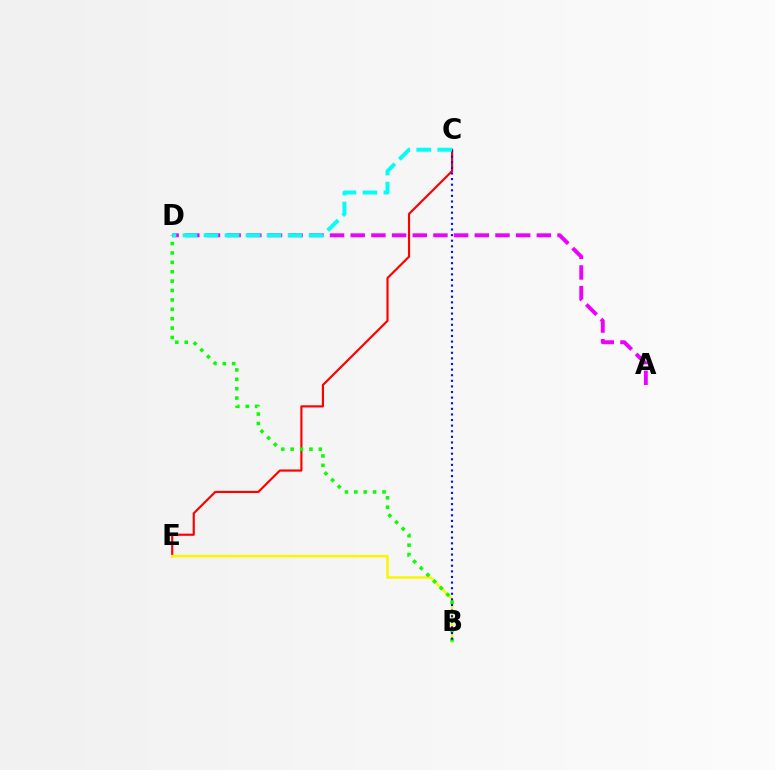{('C', 'E'): [{'color': '#ff0000', 'line_style': 'solid', 'thickness': 1.56}], ('B', 'E'): [{'color': '#fcf500', 'line_style': 'solid', 'thickness': 1.8}], ('B', 'D'): [{'color': '#08ff00', 'line_style': 'dotted', 'thickness': 2.55}], ('B', 'C'): [{'color': '#0010ff', 'line_style': 'dotted', 'thickness': 1.52}], ('A', 'D'): [{'color': '#ee00ff', 'line_style': 'dashed', 'thickness': 2.81}], ('C', 'D'): [{'color': '#00fff6', 'line_style': 'dashed', 'thickness': 2.85}]}